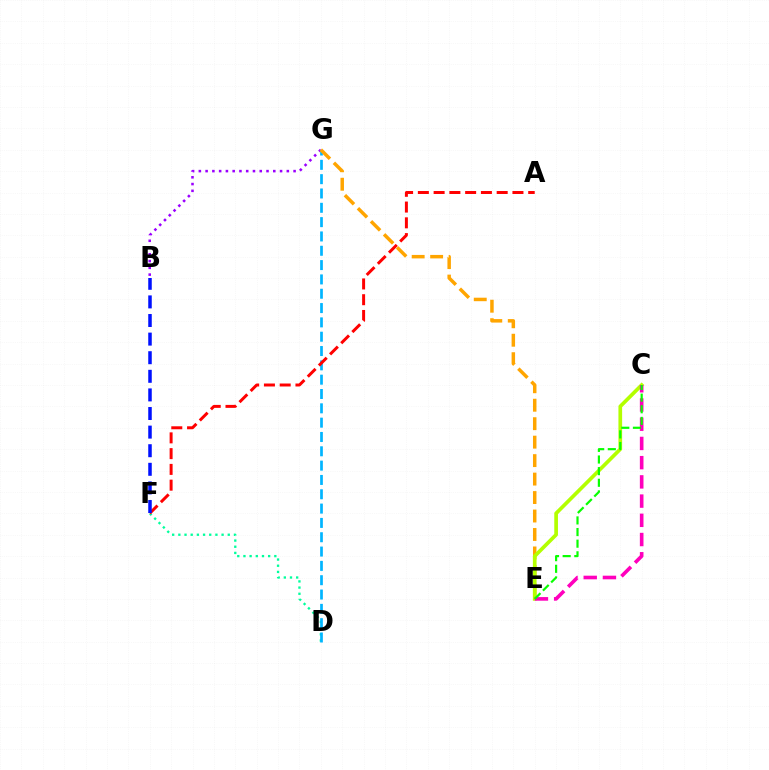{('D', 'F'): [{'color': '#00ff9d', 'line_style': 'dotted', 'thickness': 1.68}], ('B', 'G'): [{'color': '#9b00ff', 'line_style': 'dotted', 'thickness': 1.84}], ('D', 'G'): [{'color': '#00b5ff', 'line_style': 'dashed', 'thickness': 1.95}], ('A', 'F'): [{'color': '#ff0000', 'line_style': 'dashed', 'thickness': 2.14}], ('E', 'G'): [{'color': '#ffa500', 'line_style': 'dashed', 'thickness': 2.51}], ('C', 'E'): [{'color': '#b3ff00', 'line_style': 'solid', 'thickness': 2.66}, {'color': '#ff00bd', 'line_style': 'dashed', 'thickness': 2.61}, {'color': '#08ff00', 'line_style': 'dashed', 'thickness': 1.58}], ('B', 'F'): [{'color': '#0010ff', 'line_style': 'dashed', 'thickness': 2.53}]}